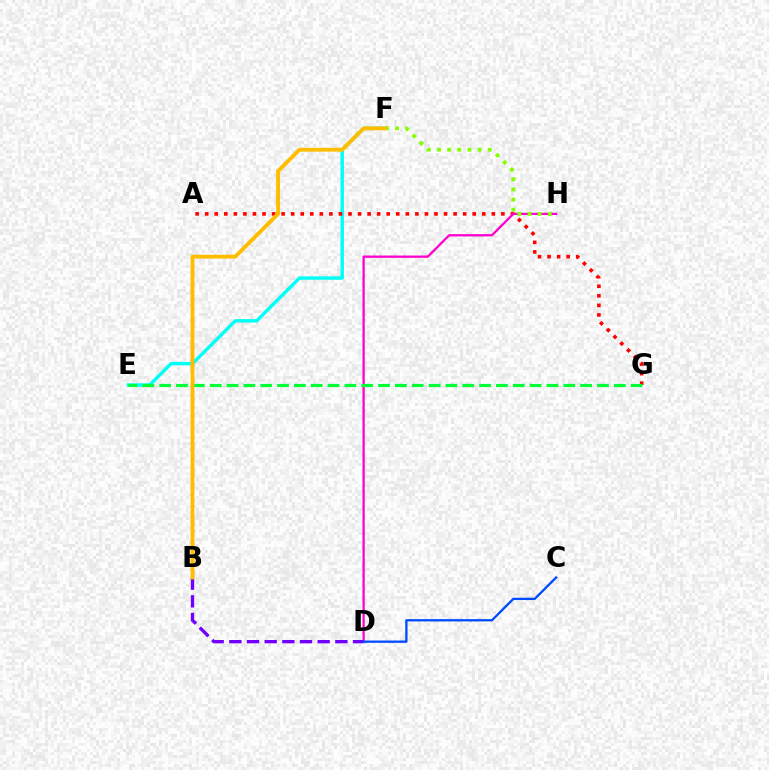{('E', 'F'): [{'color': '#00fff6', 'line_style': 'solid', 'thickness': 2.45}], ('A', 'G'): [{'color': '#ff0000', 'line_style': 'dotted', 'thickness': 2.6}], ('D', 'H'): [{'color': '#ff00cf', 'line_style': 'solid', 'thickness': 1.64}], ('B', 'D'): [{'color': '#7200ff', 'line_style': 'dashed', 'thickness': 2.4}], ('E', 'G'): [{'color': '#00ff39', 'line_style': 'dashed', 'thickness': 2.29}], ('C', 'D'): [{'color': '#004bff', 'line_style': 'solid', 'thickness': 1.65}], ('F', 'H'): [{'color': '#84ff00', 'line_style': 'dotted', 'thickness': 2.76}], ('B', 'F'): [{'color': '#ffbd00', 'line_style': 'solid', 'thickness': 2.77}]}